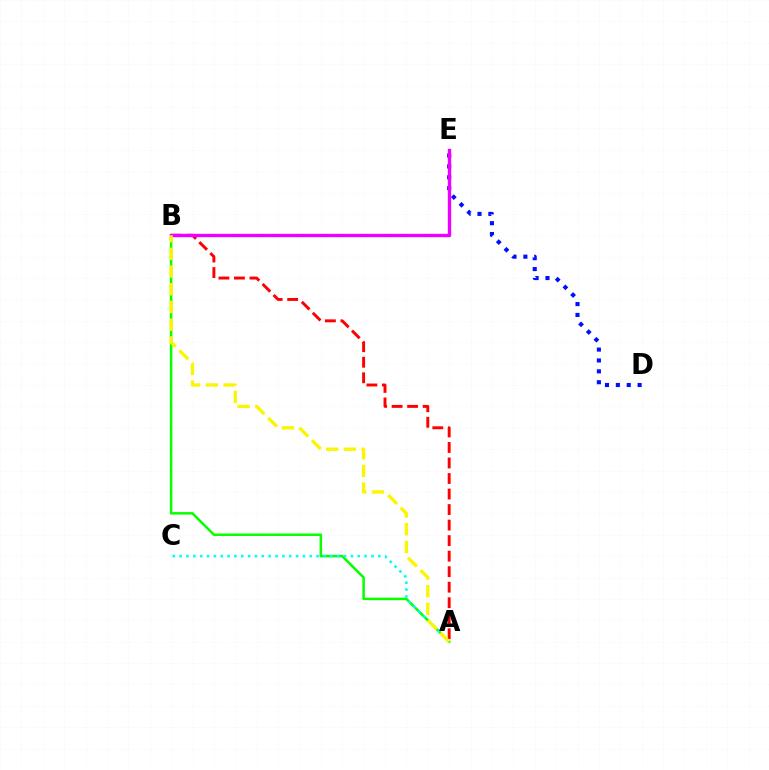{('D', 'E'): [{'color': '#0010ff', 'line_style': 'dotted', 'thickness': 2.96}], ('A', 'B'): [{'color': '#ff0000', 'line_style': 'dashed', 'thickness': 2.11}, {'color': '#08ff00', 'line_style': 'solid', 'thickness': 1.81}, {'color': '#fcf500', 'line_style': 'dashed', 'thickness': 2.41}], ('B', 'E'): [{'color': '#ee00ff', 'line_style': 'solid', 'thickness': 2.43}], ('A', 'C'): [{'color': '#00fff6', 'line_style': 'dotted', 'thickness': 1.86}]}